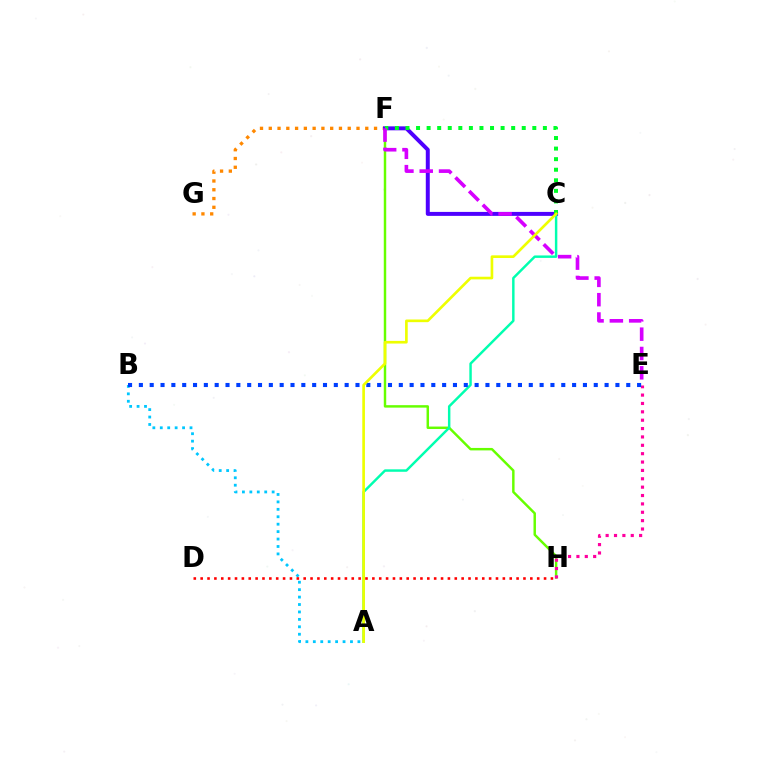{('A', 'B'): [{'color': '#00c7ff', 'line_style': 'dotted', 'thickness': 2.02}], ('F', 'H'): [{'color': '#66ff00', 'line_style': 'solid', 'thickness': 1.77}], ('F', 'G'): [{'color': '#ff8800', 'line_style': 'dotted', 'thickness': 2.38}], ('C', 'F'): [{'color': '#4f00ff', 'line_style': 'solid', 'thickness': 2.86}, {'color': '#00ff27', 'line_style': 'dotted', 'thickness': 2.87}], ('A', 'C'): [{'color': '#00ffaf', 'line_style': 'solid', 'thickness': 1.77}, {'color': '#eeff00', 'line_style': 'solid', 'thickness': 1.91}], ('E', 'H'): [{'color': '#ff00a0', 'line_style': 'dotted', 'thickness': 2.27}], ('E', 'F'): [{'color': '#d600ff', 'line_style': 'dashed', 'thickness': 2.62}], ('B', 'E'): [{'color': '#003fff', 'line_style': 'dotted', 'thickness': 2.94}], ('D', 'H'): [{'color': '#ff0000', 'line_style': 'dotted', 'thickness': 1.87}]}